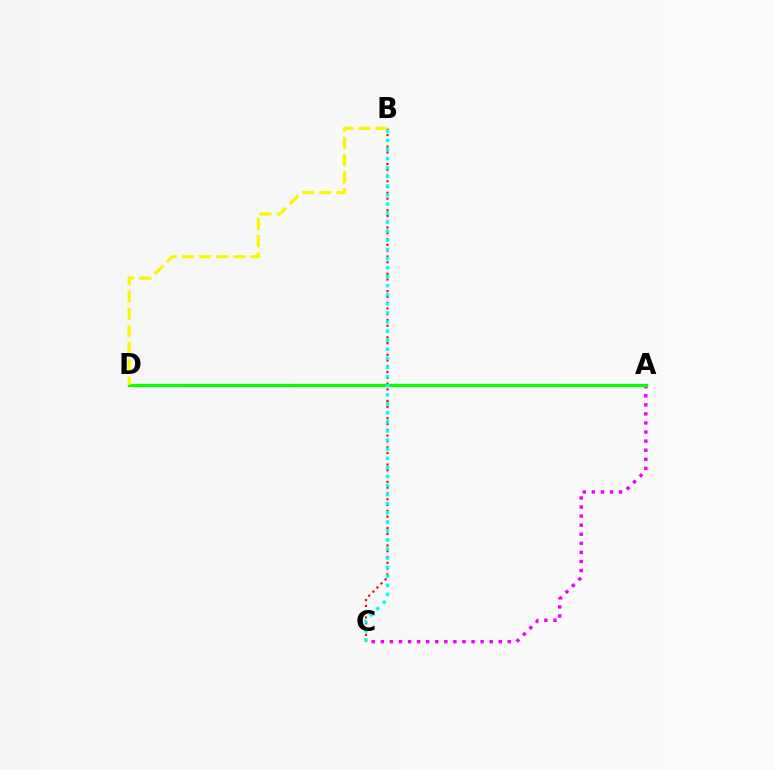{('B', 'C'): [{'color': '#ff0000', 'line_style': 'dotted', 'thickness': 1.57}, {'color': '#00fff6', 'line_style': 'dotted', 'thickness': 2.47}], ('A', 'D'): [{'color': '#0010ff', 'line_style': 'solid', 'thickness': 2.01}, {'color': '#08ff00', 'line_style': 'solid', 'thickness': 2.35}], ('A', 'C'): [{'color': '#ee00ff', 'line_style': 'dotted', 'thickness': 2.46}], ('B', 'D'): [{'color': '#fcf500', 'line_style': 'dashed', 'thickness': 2.33}]}